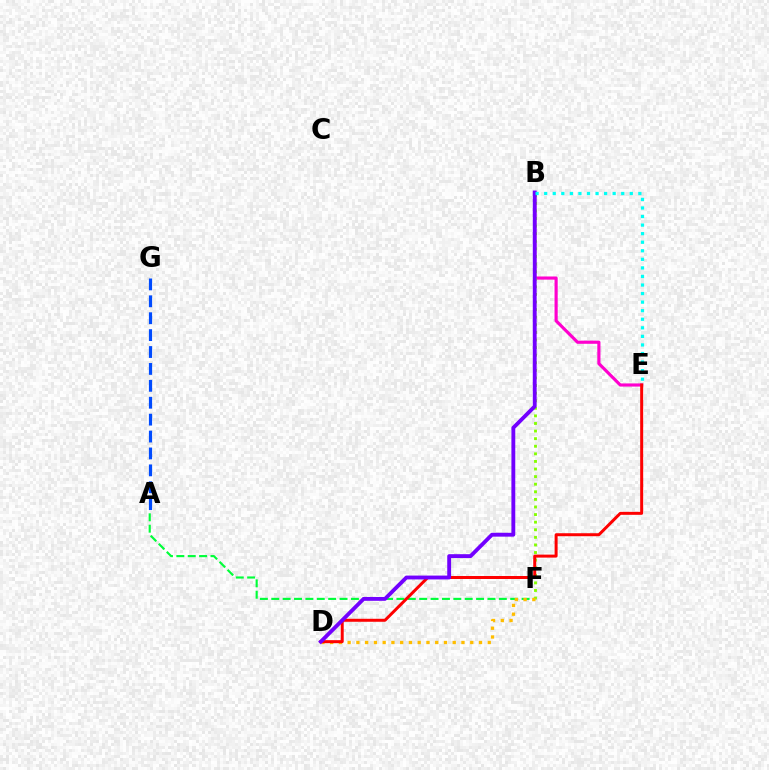{('A', 'F'): [{'color': '#00ff39', 'line_style': 'dashed', 'thickness': 1.55}], ('B', 'E'): [{'color': '#ff00cf', 'line_style': 'solid', 'thickness': 2.27}, {'color': '#00fff6', 'line_style': 'dotted', 'thickness': 2.33}], ('B', 'F'): [{'color': '#84ff00', 'line_style': 'dotted', 'thickness': 2.06}], ('D', 'F'): [{'color': '#ffbd00', 'line_style': 'dotted', 'thickness': 2.38}], ('D', 'E'): [{'color': '#ff0000', 'line_style': 'solid', 'thickness': 2.15}], ('B', 'D'): [{'color': '#7200ff', 'line_style': 'solid', 'thickness': 2.78}], ('A', 'G'): [{'color': '#004bff', 'line_style': 'dashed', 'thickness': 2.3}]}